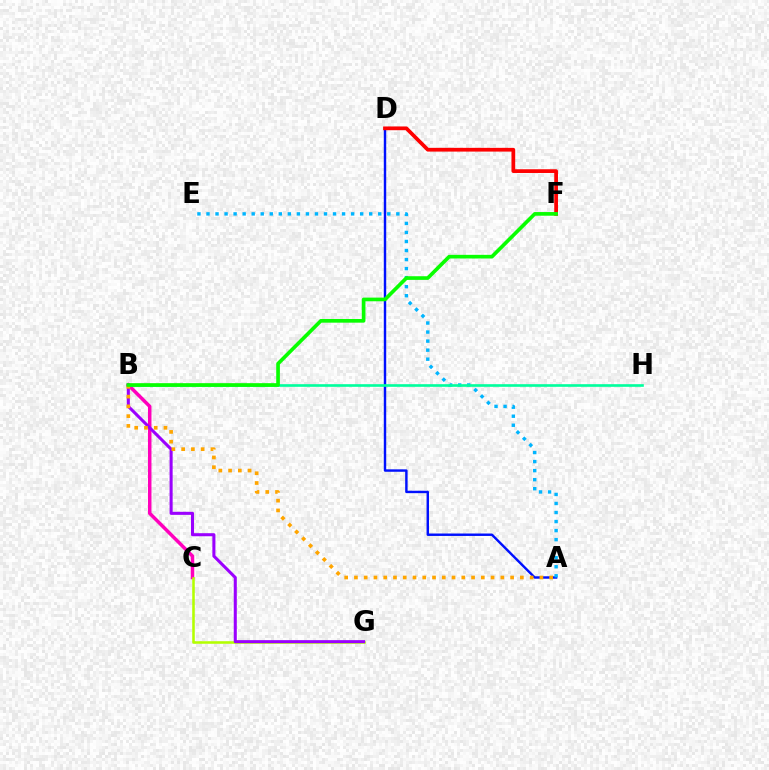{('B', 'C'): [{'color': '#ff00bd', 'line_style': 'solid', 'thickness': 2.51}], ('A', 'D'): [{'color': '#0010ff', 'line_style': 'solid', 'thickness': 1.75}], ('A', 'E'): [{'color': '#00b5ff', 'line_style': 'dotted', 'thickness': 2.46}], ('D', 'F'): [{'color': '#ff0000', 'line_style': 'solid', 'thickness': 2.69}], ('B', 'H'): [{'color': '#00ff9d', 'line_style': 'solid', 'thickness': 1.9}], ('C', 'G'): [{'color': '#b3ff00', 'line_style': 'solid', 'thickness': 1.84}], ('B', 'G'): [{'color': '#9b00ff', 'line_style': 'solid', 'thickness': 2.2}], ('A', 'B'): [{'color': '#ffa500', 'line_style': 'dotted', 'thickness': 2.65}], ('B', 'F'): [{'color': '#08ff00', 'line_style': 'solid', 'thickness': 2.64}]}